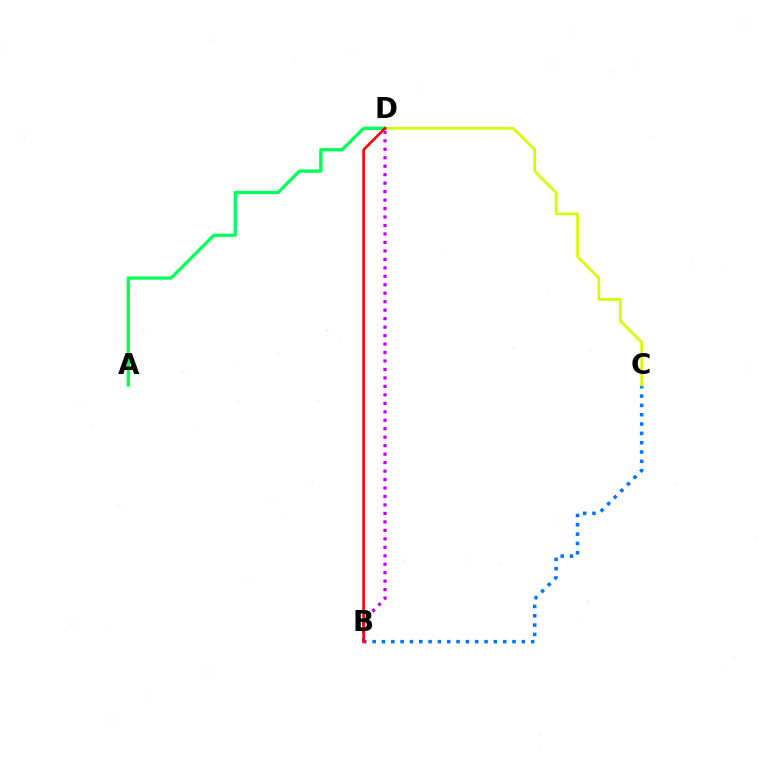{('B', 'C'): [{'color': '#0074ff', 'line_style': 'dotted', 'thickness': 2.53}], ('C', 'D'): [{'color': '#d1ff00', 'line_style': 'solid', 'thickness': 1.97}], ('A', 'D'): [{'color': '#00ff5c', 'line_style': 'solid', 'thickness': 2.36}], ('B', 'D'): [{'color': '#b900ff', 'line_style': 'dotted', 'thickness': 2.3}, {'color': '#ff0000', 'line_style': 'solid', 'thickness': 1.9}]}